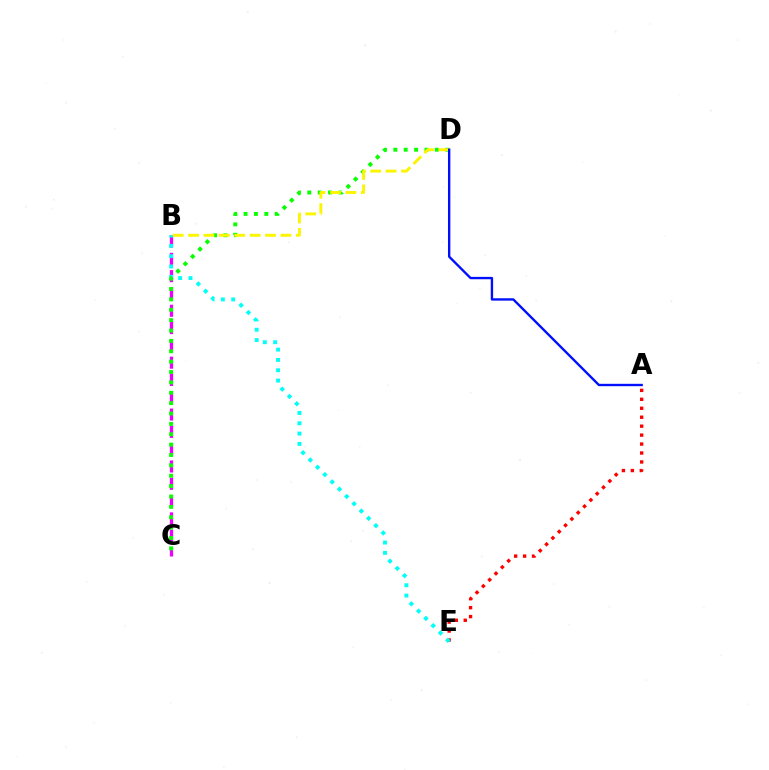{('B', 'C'): [{'color': '#ee00ff', 'line_style': 'dashed', 'thickness': 2.35}], ('A', 'E'): [{'color': '#ff0000', 'line_style': 'dotted', 'thickness': 2.43}], ('B', 'E'): [{'color': '#00fff6', 'line_style': 'dotted', 'thickness': 2.8}], ('C', 'D'): [{'color': '#08ff00', 'line_style': 'dotted', 'thickness': 2.82}], ('B', 'D'): [{'color': '#fcf500', 'line_style': 'dashed', 'thickness': 2.09}], ('A', 'D'): [{'color': '#0010ff', 'line_style': 'solid', 'thickness': 1.71}]}